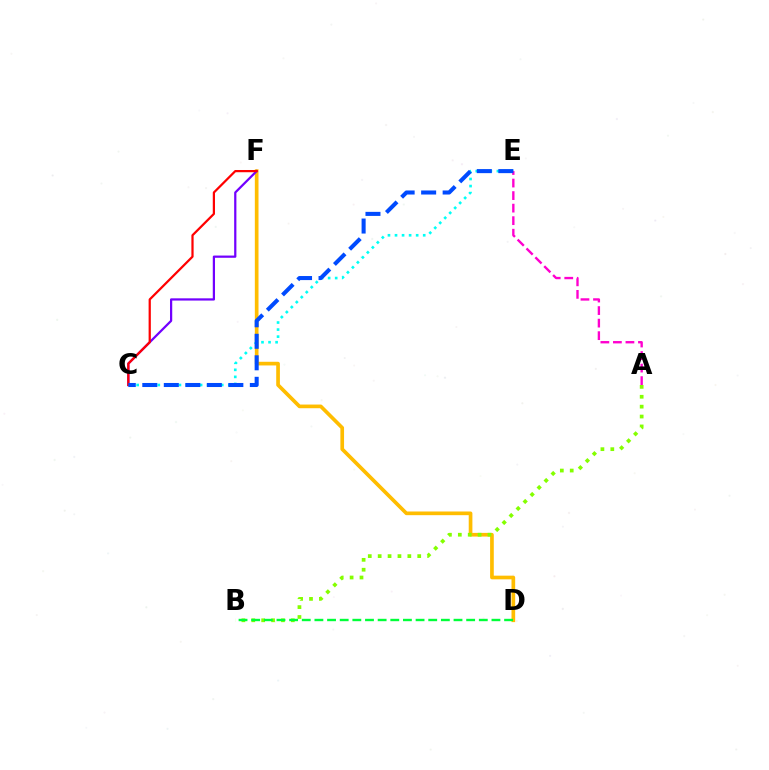{('D', 'F'): [{'color': '#ffbd00', 'line_style': 'solid', 'thickness': 2.65}], ('C', 'E'): [{'color': '#00fff6', 'line_style': 'dotted', 'thickness': 1.92}, {'color': '#004bff', 'line_style': 'dashed', 'thickness': 2.92}], ('A', 'E'): [{'color': '#ff00cf', 'line_style': 'dashed', 'thickness': 1.7}], ('A', 'B'): [{'color': '#84ff00', 'line_style': 'dotted', 'thickness': 2.69}], ('C', 'F'): [{'color': '#7200ff', 'line_style': 'solid', 'thickness': 1.61}, {'color': '#ff0000', 'line_style': 'solid', 'thickness': 1.61}], ('B', 'D'): [{'color': '#00ff39', 'line_style': 'dashed', 'thickness': 1.72}]}